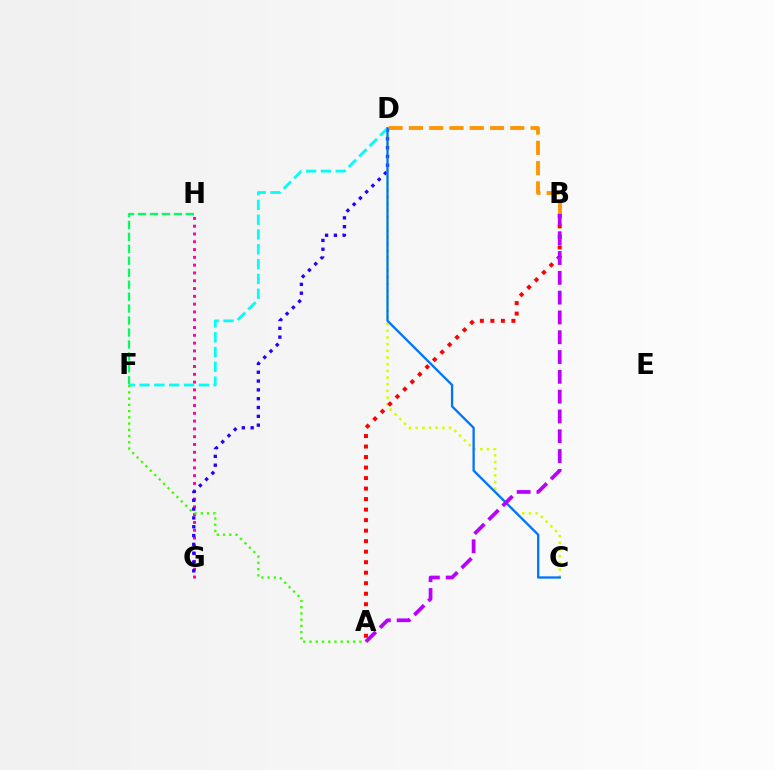{('G', 'H'): [{'color': '#ff00ac', 'line_style': 'dotted', 'thickness': 2.12}], ('F', 'H'): [{'color': '#00ff5c', 'line_style': 'dashed', 'thickness': 1.62}], ('C', 'D'): [{'color': '#d1ff00', 'line_style': 'dotted', 'thickness': 1.81}, {'color': '#0074ff', 'line_style': 'solid', 'thickness': 1.66}], ('D', 'G'): [{'color': '#2500ff', 'line_style': 'dotted', 'thickness': 2.4}], ('A', 'B'): [{'color': '#ff0000', 'line_style': 'dotted', 'thickness': 2.86}, {'color': '#b900ff', 'line_style': 'dashed', 'thickness': 2.69}], ('B', 'D'): [{'color': '#ff9400', 'line_style': 'dashed', 'thickness': 2.75}], ('D', 'F'): [{'color': '#00fff6', 'line_style': 'dashed', 'thickness': 2.01}], ('A', 'F'): [{'color': '#3dff00', 'line_style': 'dotted', 'thickness': 1.69}]}